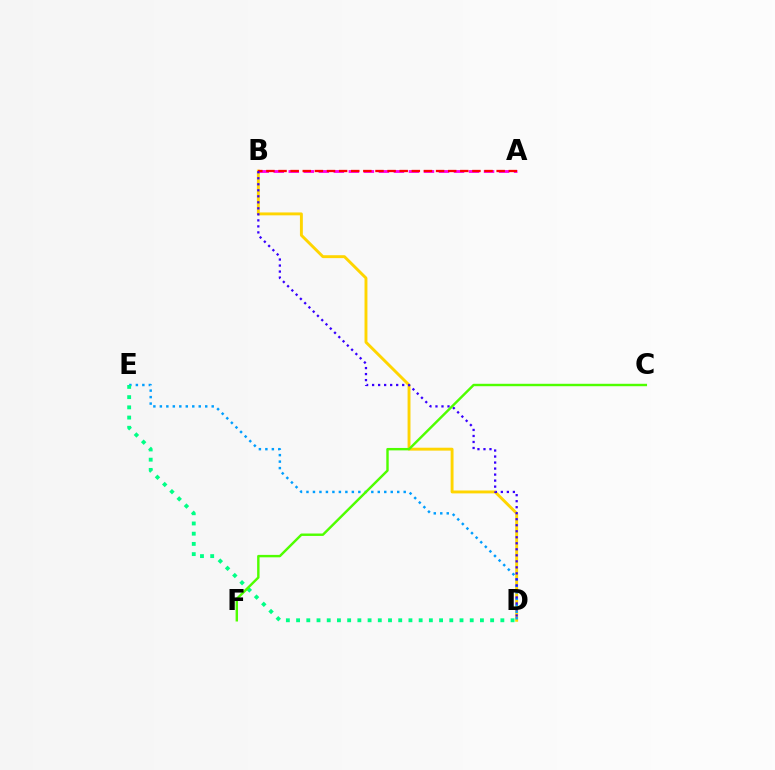{('B', 'D'): [{'color': '#ffd500', 'line_style': 'solid', 'thickness': 2.09}, {'color': '#3700ff', 'line_style': 'dotted', 'thickness': 1.63}], ('A', 'B'): [{'color': '#ff00ed', 'line_style': 'dashed', 'thickness': 2.04}, {'color': '#ff0000', 'line_style': 'dashed', 'thickness': 1.65}], ('D', 'E'): [{'color': '#009eff', 'line_style': 'dotted', 'thickness': 1.76}, {'color': '#00ff86', 'line_style': 'dotted', 'thickness': 2.78}], ('C', 'F'): [{'color': '#4fff00', 'line_style': 'solid', 'thickness': 1.75}]}